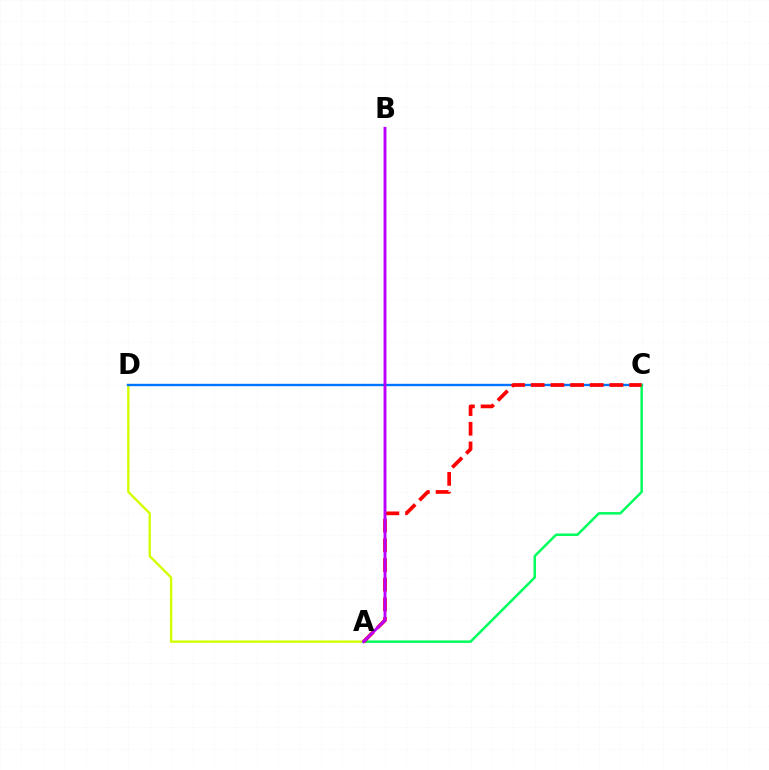{('A', 'D'): [{'color': '#d1ff00', 'line_style': 'solid', 'thickness': 1.73}], ('C', 'D'): [{'color': '#0074ff', 'line_style': 'solid', 'thickness': 1.71}], ('A', 'C'): [{'color': '#00ff5c', 'line_style': 'solid', 'thickness': 1.79}, {'color': '#ff0000', 'line_style': 'dashed', 'thickness': 2.67}], ('A', 'B'): [{'color': '#b900ff', 'line_style': 'solid', 'thickness': 2.09}]}